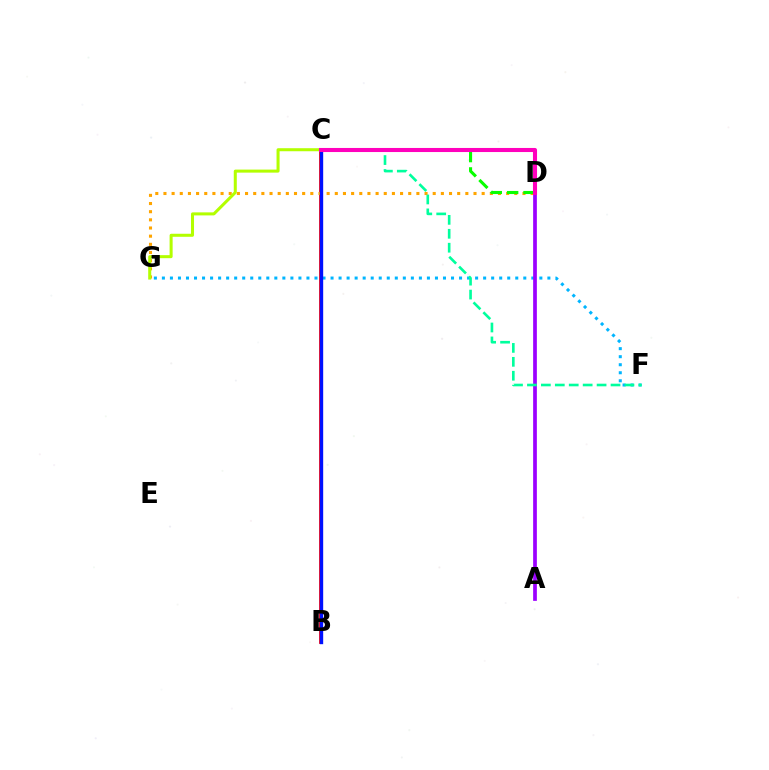{('B', 'C'): [{'color': '#ff0000', 'line_style': 'solid', 'thickness': 2.72}, {'color': '#0010ff', 'line_style': 'solid', 'thickness': 2.42}], ('D', 'G'): [{'color': '#ffa500', 'line_style': 'dotted', 'thickness': 2.22}], ('F', 'G'): [{'color': '#00b5ff', 'line_style': 'dotted', 'thickness': 2.18}], ('A', 'D'): [{'color': '#9b00ff', 'line_style': 'solid', 'thickness': 2.68}], ('C', 'G'): [{'color': '#b3ff00', 'line_style': 'solid', 'thickness': 2.18}], ('C', 'D'): [{'color': '#08ff00', 'line_style': 'dashed', 'thickness': 2.22}, {'color': '#ff00bd', 'line_style': 'solid', 'thickness': 2.94}], ('C', 'F'): [{'color': '#00ff9d', 'line_style': 'dashed', 'thickness': 1.89}]}